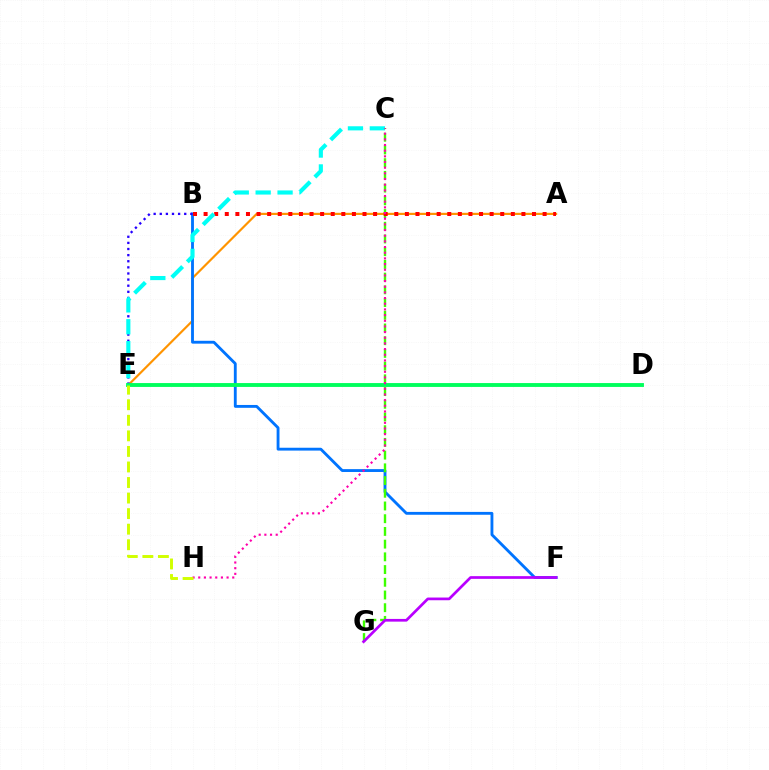{('A', 'E'): [{'color': '#ff9400', 'line_style': 'solid', 'thickness': 1.57}], ('B', 'F'): [{'color': '#0074ff', 'line_style': 'solid', 'thickness': 2.05}], ('C', 'G'): [{'color': '#3dff00', 'line_style': 'dashed', 'thickness': 1.73}], ('B', 'E'): [{'color': '#2500ff', 'line_style': 'dotted', 'thickness': 1.66}], ('A', 'B'): [{'color': '#ff0000', 'line_style': 'dotted', 'thickness': 2.88}], ('D', 'E'): [{'color': '#00ff5c', 'line_style': 'solid', 'thickness': 2.79}], ('C', 'E'): [{'color': '#00fff6', 'line_style': 'dashed', 'thickness': 2.98}], ('C', 'H'): [{'color': '#ff00ac', 'line_style': 'dotted', 'thickness': 1.54}], ('E', 'H'): [{'color': '#d1ff00', 'line_style': 'dashed', 'thickness': 2.11}], ('F', 'G'): [{'color': '#b900ff', 'line_style': 'solid', 'thickness': 1.95}]}